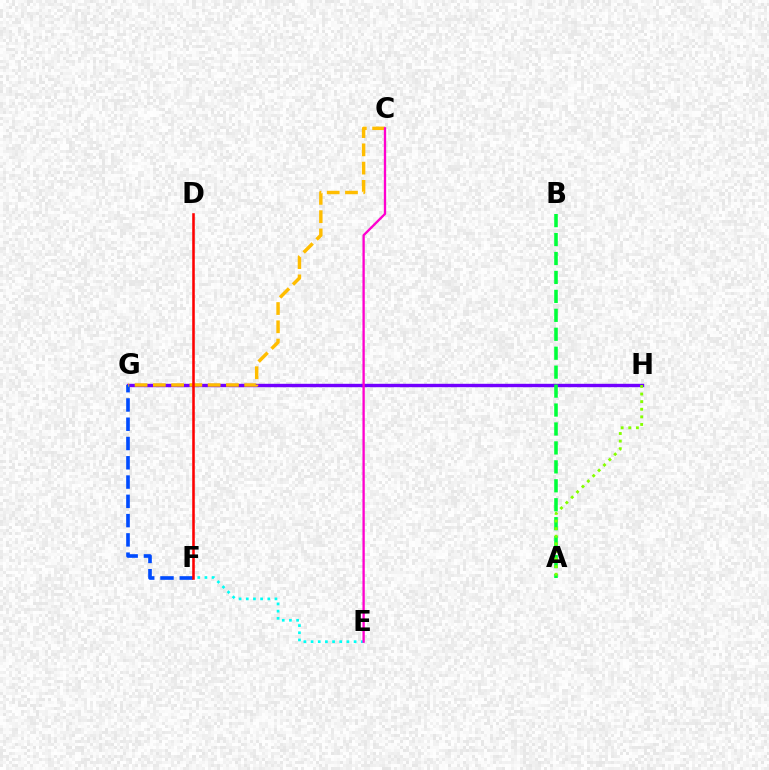{('G', 'H'): [{'color': '#7200ff', 'line_style': 'solid', 'thickness': 2.44}], ('A', 'B'): [{'color': '#00ff39', 'line_style': 'dashed', 'thickness': 2.57}], ('E', 'F'): [{'color': '#00fff6', 'line_style': 'dotted', 'thickness': 1.95}], ('F', 'G'): [{'color': '#004bff', 'line_style': 'dashed', 'thickness': 2.62}], ('A', 'H'): [{'color': '#84ff00', 'line_style': 'dotted', 'thickness': 2.07}], ('C', 'G'): [{'color': '#ffbd00', 'line_style': 'dashed', 'thickness': 2.48}], ('D', 'F'): [{'color': '#ff0000', 'line_style': 'solid', 'thickness': 1.84}], ('C', 'E'): [{'color': '#ff00cf', 'line_style': 'solid', 'thickness': 1.68}]}